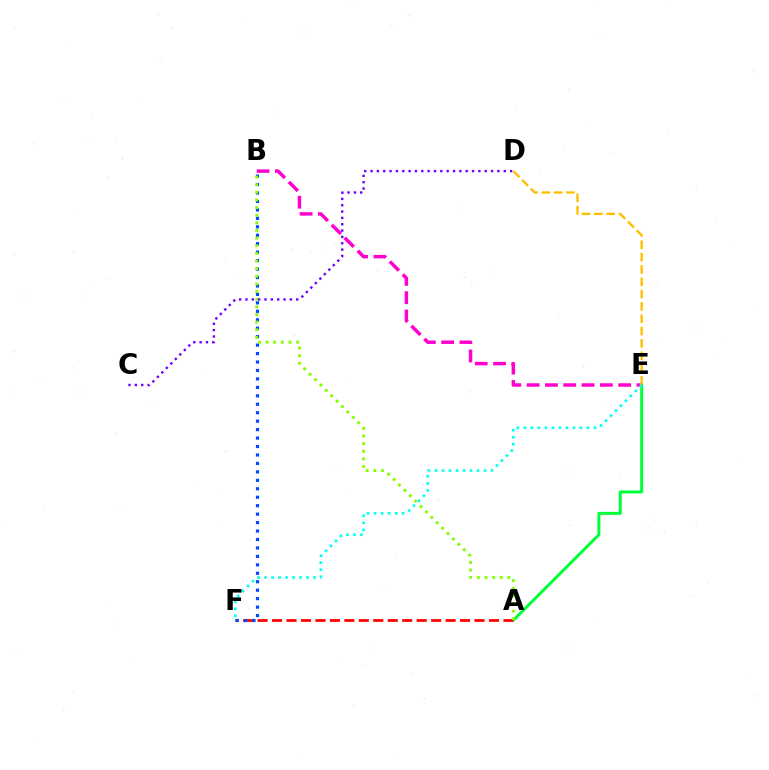{('B', 'E'): [{'color': '#ff00cf', 'line_style': 'dashed', 'thickness': 2.49}], ('A', 'E'): [{'color': '#00ff39', 'line_style': 'solid', 'thickness': 2.15}], ('E', 'F'): [{'color': '#00fff6', 'line_style': 'dotted', 'thickness': 1.9}], ('A', 'F'): [{'color': '#ff0000', 'line_style': 'dashed', 'thickness': 1.96}], ('B', 'F'): [{'color': '#004bff', 'line_style': 'dotted', 'thickness': 2.3}], ('A', 'B'): [{'color': '#84ff00', 'line_style': 'dotted', 'thickness': 2.07}], ('C', 'D'): [{'color': '#7200ff', 'line_style': 'dotted', 'thickness': 1.72}], ('D', 'E'): [{'color': '#ffbd00', 'line_style': 'dashed', 'thickness': 1.68}]}